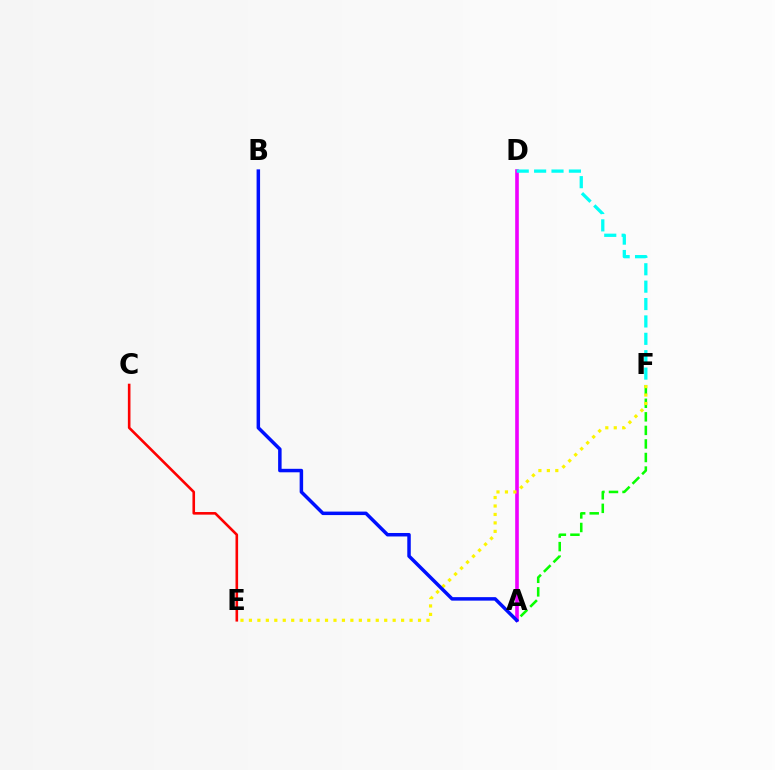{('C', 'E'): [{'color': '#ff0000', 'line_style': 'solid', 'thickness': 1.88}], ('A', 'F'): [{'color': '#08ff00', 'line_style': 'dashed', 'thickness': 1.84}], ('A', 'D'): [{'color': '#ee00ff', 'line_style': 'solid', 'thickness': 2.61}], ('E', 'F'): [{'color': '#fcf500', 'line_style': 'dotted', 'thickness': 2.3}], ('A', 'B'): [{'color': '#0010ff', 'line_style': 'solid', 'thickness': 2.51}], ('D', 'F'): [{'color': '#00fff6', 'line_style': 'dashed', 'thickness': 2.36}]}